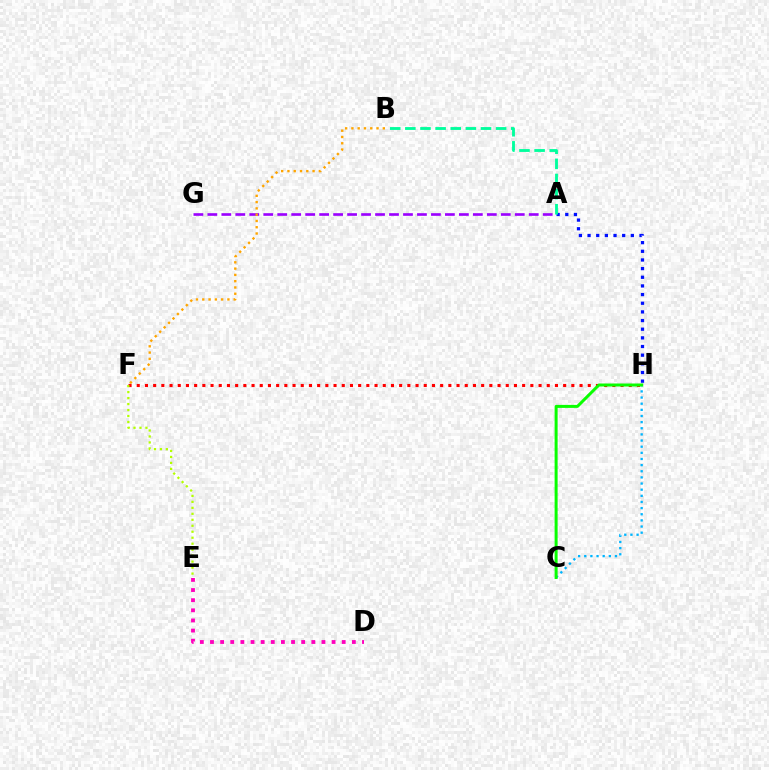{('A', 'G'): [{'color': '#9b00ff', 'line_style': 'dashed', 'thickness': 1.9}], ('A', 'H'): [{'color': '#0010ff', 'line_style': 'dotted', 'thickness': 2.35}], ('F', 'H'): [{'color': '#ff0000', 'line_style': 'dotted', 'thickness': 2.23}], ('E', 'F'): [{'color': '#b3ff00', 'line_style': 'dotted', 'thickness': 1.62}], ('C', 'H'): [{'color': '#00b5ff', 'line_style': 'dotted', 'thickness': 1.67}, {'color': '#08ff00', 'line_style': 'solid', 'thickness': 2.16}], ('B', 'F'): [{'color': '#ffa500', 'line_style': 'dotted', 'thickness': 1.71}], ('A', 'B'): [{'color': '#00ff9d', 'line_style': 'dashed', 'thickness': 2.05}], ('D', 'E'): [{'color': '#ff00bd', 'line_style': 'dotted', 'thickness': 2.75}]}